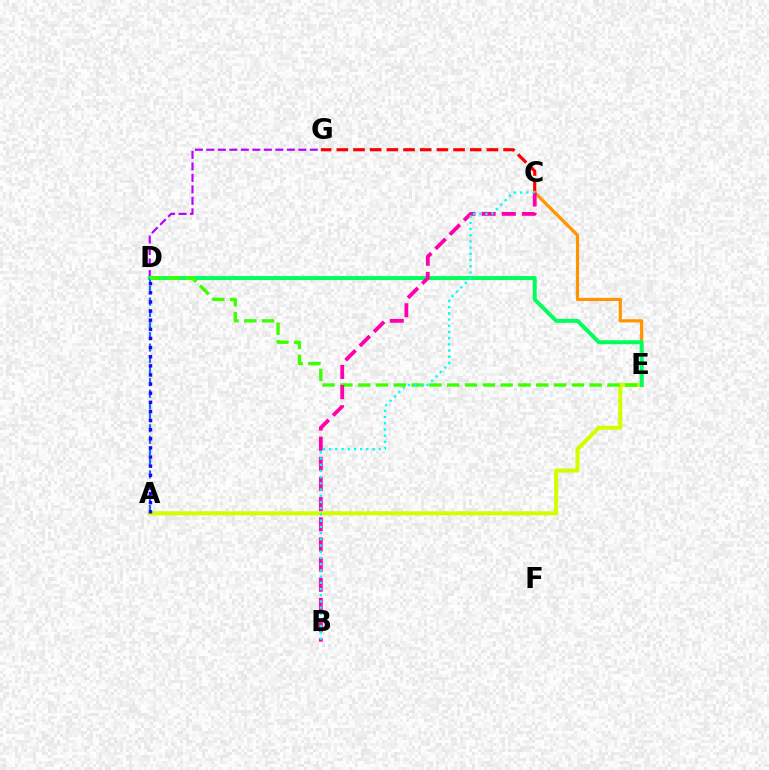{('A', 'E'): [{'color': '#d1ff00', 'line_style': 'solid', 'thickness': 2.92}], ('D', 'G'): [{'color': '#b900ff', 'line_style': 'dashed', 'thickness': 1.56}], ('C', 'G'): [{'color': '#ff0000', 'line_style': 'dashed', 'thickness': 2.27}], ('C', 'E'): [{'color': '#ff9400', 'line_style': 'solid', 'thickness': 2.3}], ('D', 'E'): [{'color': '#00ff5c', 'line_style': 'solid', 'thickness': 2.85}, {'color': '#3dff00', 'line_style': 'dashed', 'thickness': 2.42}], ('A', 'D'): [{'color': '#0074ff', 'line_style': 'dashed', 'thickness': 1.57}, {'color': '#2500ff', 'line_style': 'dotted', 'thickness': 2.48}], ('B', 'C'): [{'color': '#ff00ac', 'line_style': 'dashed', 'thickness': 2.74}, {'color': '#00fff6', 'line_style': 'dotted', 'thickness': 1.69}]}